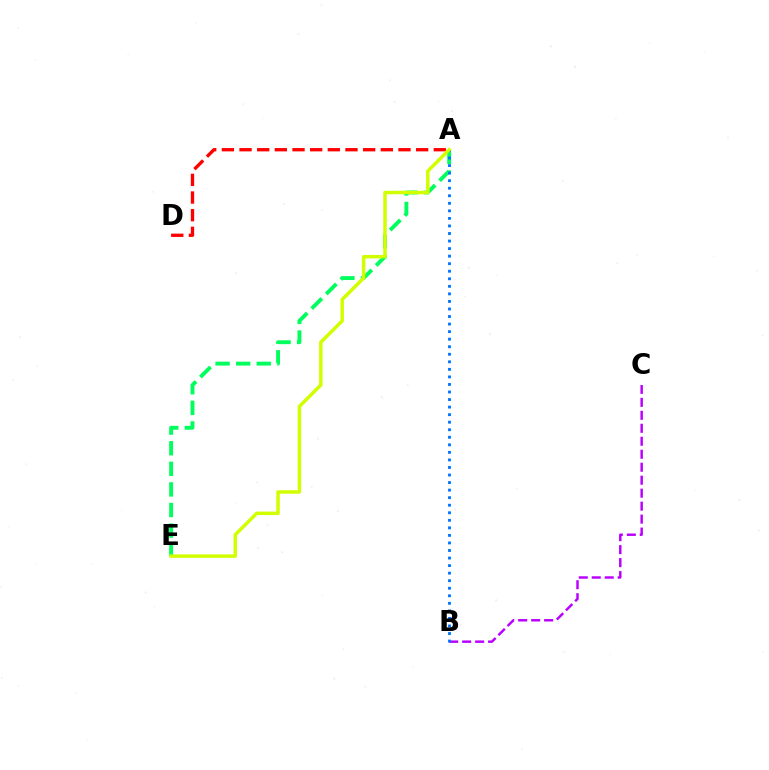{('A', 'D'): [{'color': '#ff0000', 'line_style': 'dashed', 'thickness': 2.4}], ('B', 'C'): [{'color': '#b900ff', 'line_style': 'dashed', 'thickness': 1.76}], ('A', 'E'): [{'color': '#00ff5c', 'line_style': 'dashed', 'thickness': 2.8}, {'color': '#d1ff00', 'line_style': 'solid', 'thickness': 2.51}], ('A', 'B'): [{'color': '#0074ff', 'line_style': 'dotted', 'thickness': 2.05}]}